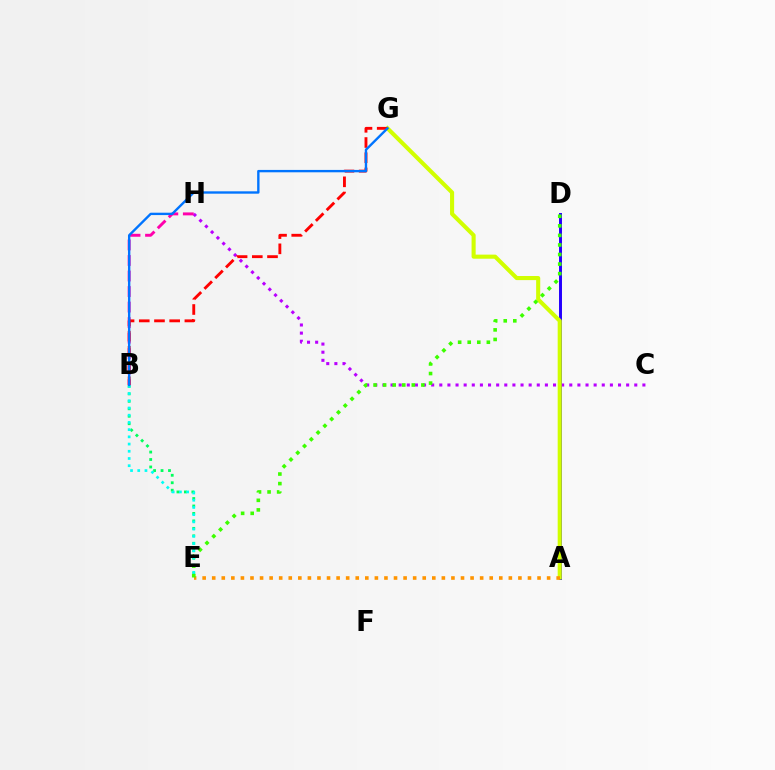{('C', 'H'): [{'color': '#b900ff', 'line_style': 'dotted', 'thickness': 2.21}], ('B', 'E'): [{'color': '#00ff5c', 'line_style': 'dotted', 'thickness': 2.03}, {'color': '#00fff6', 'line_style': 'dotted', 'thickness': 1.96}], ('B', 'H'): [{'color': '#ff00ac', 'line_style': 'dashed', 'thickness': 2.11}], ('A', 'D'): [{'color': '#2500ff', 'line_style': 'solid', 'thickness': 2.13}], ('A', 'G'): [{'color': '#d1ff00', 'line_style': 'solid', 'thickness': 2.94}], ('A', 'E'): [{'color': '#ff9400', 'line_style': 'dotted', 'thickness': 2.6}], ('B', 'G'): [{'color': '#ff0000', 'line_style': 'dashed', 'thickness': 2.07}, {'color': '#0074ff', 'line_style': 'solid', 'thickness': 1.71}], ('D', 'E'): [{'color': '#3dff00', 'line_style': 'dotted', 'thickness': 2.6}]}